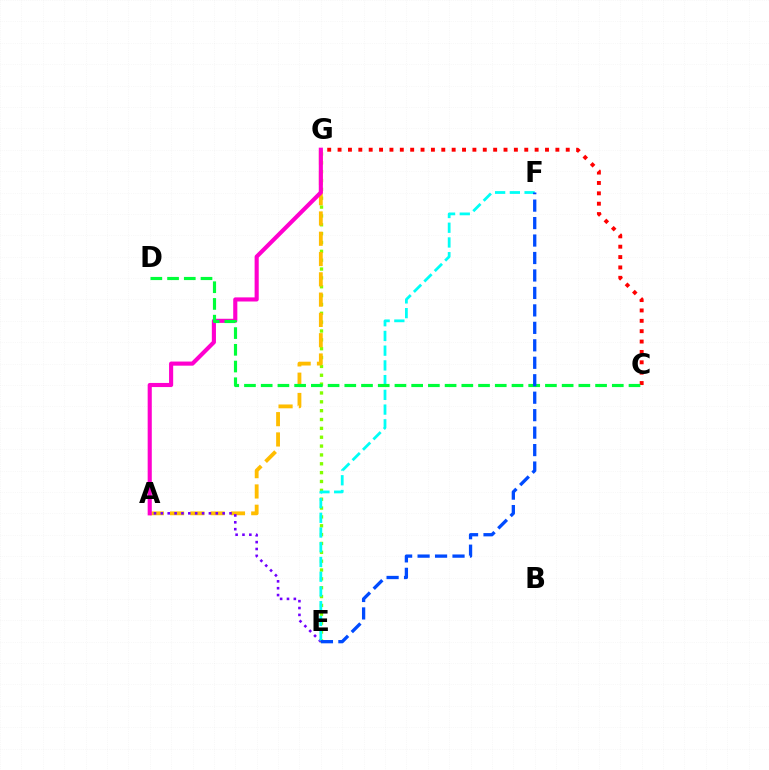{('E', 'G'): [{'color': '#84ff00', 'line_style': 'dotted', 'thickness': 2.41}], ('C', 'G'): [{'color': '#ff0000', 'line_style': 'dotted', 'thickness': 2.82}], ('A', 'G'): [{'color': '#ffbd00', 'line_style': 'dashed', 'thickness': 2.76}, {'color': '#ff00cf', 'line_style': 'solid', 'thickness': 2.97}], ('A', 'E'): [{'color': '#7200ff', 'line_style': 'dotted', 'thickness': 1.87}], ('E', 'F'): [{'color': '#00fff6', 'line_style': 'dashed', 'thickness': 2.0}, {'color': '#004bff', 'line_style': 'dashed', 'thickness': 2.37}], ('C', 'D'): [{'color': '#00ff39', 'line_style': 'dashed', 'thickness': 2.27}]}